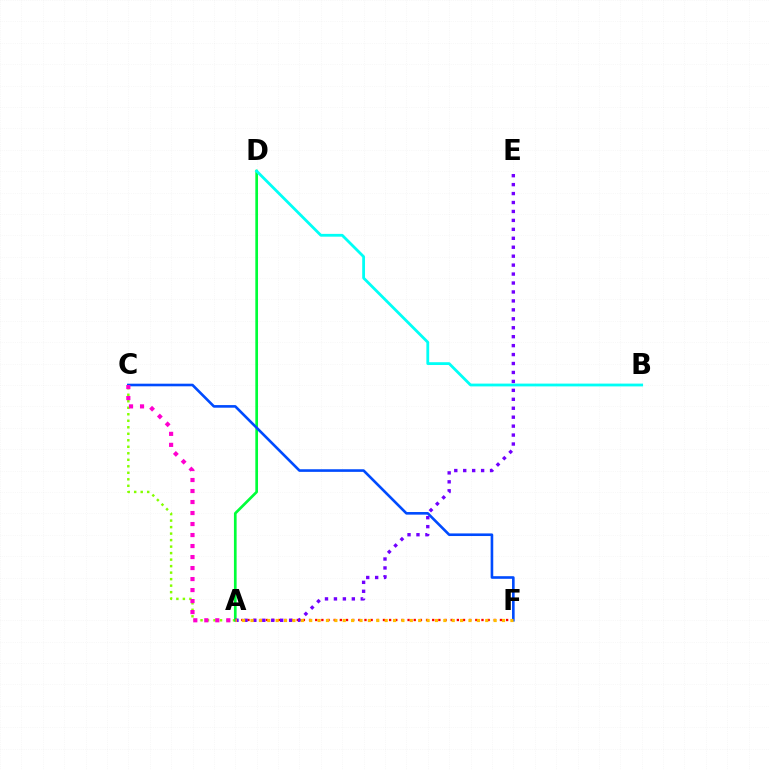{('A', 'C'): [{'color': '#84ff00', 'line_style': 'dotted', 'thickness': 1.77}, {'color': '#ff00cf', 'line_style': 'dotted', 'thickness': 2.99}], ('A', 'D'): [{'color': '#00ff39', 'line_style': 'solid', 'thickness': 1.94}], ('A', 'F'): [{'color': '#ff0000', 'line_style': 'dotted', 'thickness': 1.67}, {'color': '#ffbd00', 'line_style': 'dotted', 'thickness': 2.28}], ('C', 'F'): [{'color': '#004bff', 'line_style': 'solid', 'thickness': 1.88}], ('B', 'D'): [{'color': '#00fff6', 'line_style': 'solid', 'thickness': 2.01}], ('A', 'E'): [{'color': '#7200ff', 'line_style': 'dotted', 'thickness': 2.43}]}